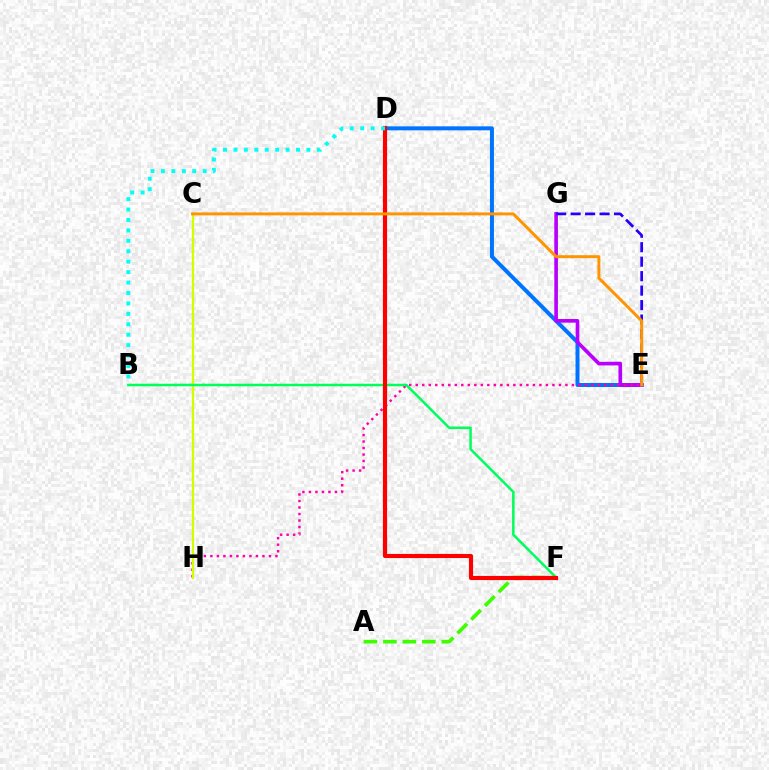{('D', 'E'): [{'color': '#0074ff', 'line_style': 'solid', 'thickness': 2.87}], ('E', 'G'): [{'color': '#b900ff', 'line_style': 'solid', 'thickness': 2.62}, {'color': '#2500ff', 'line_style': 'dashed', 'thickness': 1.97}], ('E', 'H'): [{'color': '#ff00ac', 'line_style': 'dotted', 'thickness': 1.77}], ('C', 'H'): [{'color': '#d1ff00', 'line_style': 'solid', 'thickness': 1.63}], ('B', 'F'): [{'color': '#00ff5c', 'line_style': 'solid', 'thickness': 1.82}], ('A', 'F'): [{'color': '#3dff00', 'line_style': 'dashed', 'thickness': 2.64}], ('D', 'F'): [{'color': '#ff0000', 'line_style': 'solid', 'thickness': 2.98}], ('B', 'D'): [{'color': '#00fff6', 'line_style': 'dotted', 'thickness': 2.83}], ('C', 'E'): [{'color': '#ff9400', 'line_style': 'solid', 'thickness': 2.12}]}